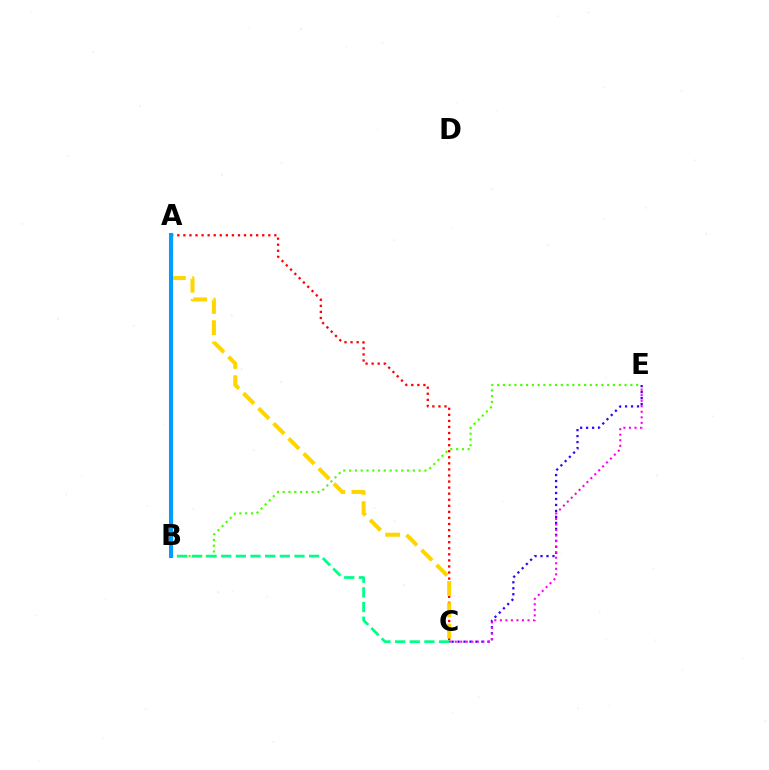{('C', 'E'): [{'color': '#3700ff', 'line_style': 'dotted', 'thickness': 1.62}, {'color': '#ff00ed', 'line_style': 'dotted', 'thickness': 1.51}], ('A', 'C'): [{'color': '#ff0000', 'line_style': 'dotted', 'thickness': 1.65}, {'color': '#ffd500', 'line_style': 'dashed', 'thickness': 2.89}], ('B', 'E'): [{'color': '#4fff00', 'line_style': 'dotted', 'thickness': 1.57}], ('B', 'C'): [{'color': '#00ff86', 'line_style': 'dashed', 'thickness': 1.99}], ('A', 'B'): [{'color': '#009eff', 'line_style': 'solid', 'thickness': 2.94}]}